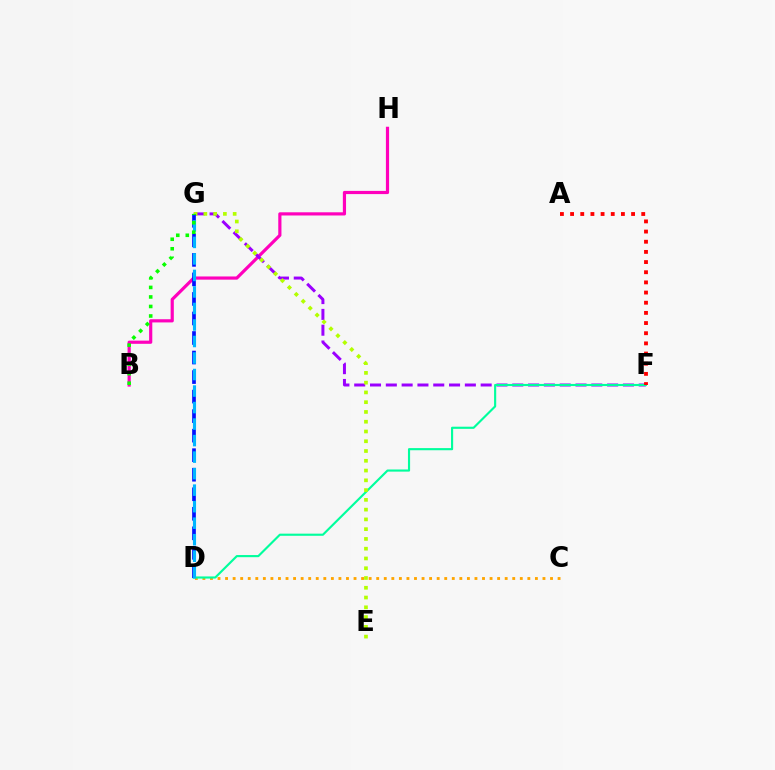{('B', 'H'): [{'color': '#ff00bd', 'line_style': 'solid', 'thickness': 2.29}], ('C', 'D'): [{'color': '#ffa500', 'line_style': 'dotted', 'thickness': 2.05}], ('F', 'G'): [{'color': '#9b00ff', 'line_style': 'dashed', 'thickness': 2.15}], ('D', 'F'): [{'color': '#00ff9d', 'line_style': 'solid', 'thickness': 1.54}], ('E', 'G'): [{'color': '#b3ff00', 'line_style': 'dotted', 'thickness': 2.65}], ('D', 'G'): [{'color': '#0010ff', 'line_style': 'dashed', 'thickness': 2.65}, {'color': '#00b5ff', 'line_style': 'dashed', 'thickness': 2.24}], ('B', 'G'): [{'color': '#08ff00', 'line_style': 'dotted', 'thickness': 2.59}], ('A', 'F'): [{'color': '#ff0000', 'line_style': 'dotted', 'thickness': 2.76}]}